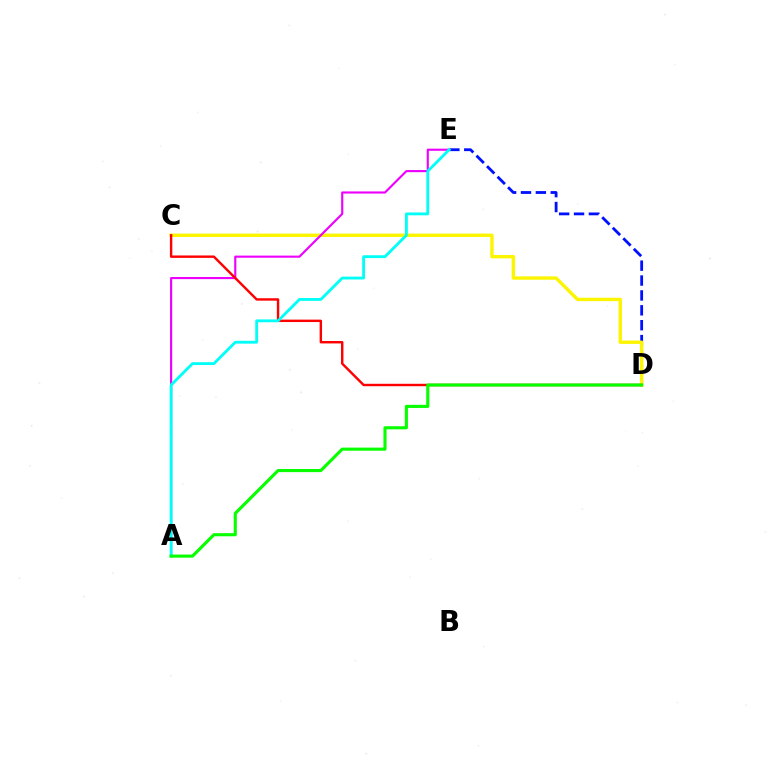{('D', 'E'): [{'color': '#0010ff', 'line_style': 'dashed', 'thickness': 2.02}], ('C', 'D'): [{'color': '#fcf500', 'line_style': 'solid', 'thickness': 2.43}, {'color': '#ff0000', 'line_style': 'solid', 'thickness': 1.74}], ('A', 'E'): [{'color': '#ee00ff', 'line_style': 'solid', 'thickness': 1.54}, {'color': '#00fff6', 'line_style': 'solid', 'thickness': 2.04}], ('A', 'D'): [{'color': '#08ff00', 'line_style': 'solid', 'thickness': 2.24}]}